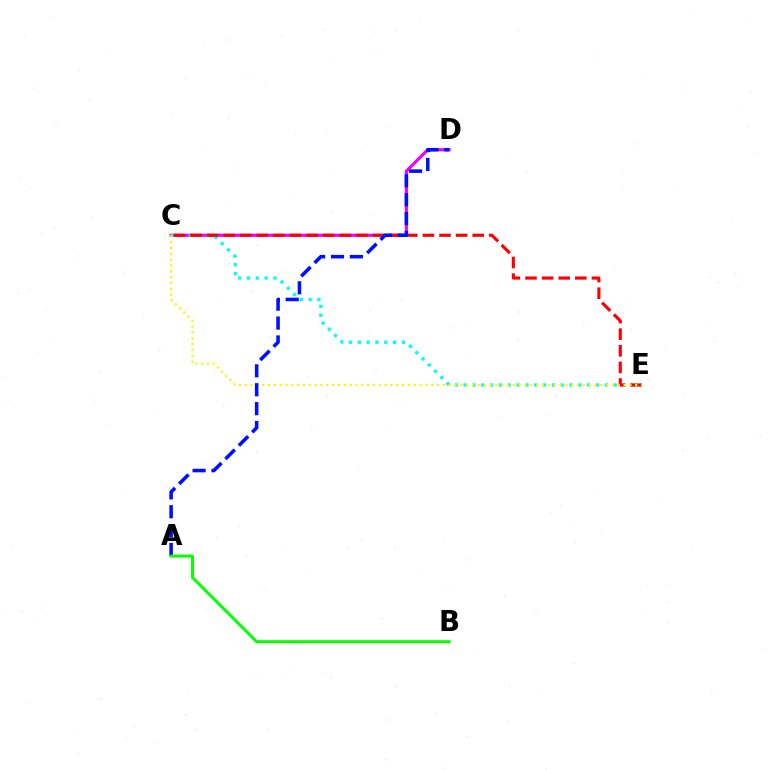{('C', 'D'): [{'color': '#ee00ff', 'line_style': 'solid', 'thickness': 2.24}], ('C', 'E'): [{'color': '#00fff6', 'line_style': 'dotted', 'thickness': 2.4}, {'color': '#ff0000', 'line_style': 'dashed', 'thickness': 2.26}, {'color': '#fcf500', 'line_style': 'dotted', 'thickness': 1.58}], ('A', 'D'): [{'color': '#0010ff', 'line_style': 'dashed', 'thickness': 2.57}], ('A', 'B'): [{'color': '#08ff00', 'line_style': 'solid', 'thickness': 2.15}]}